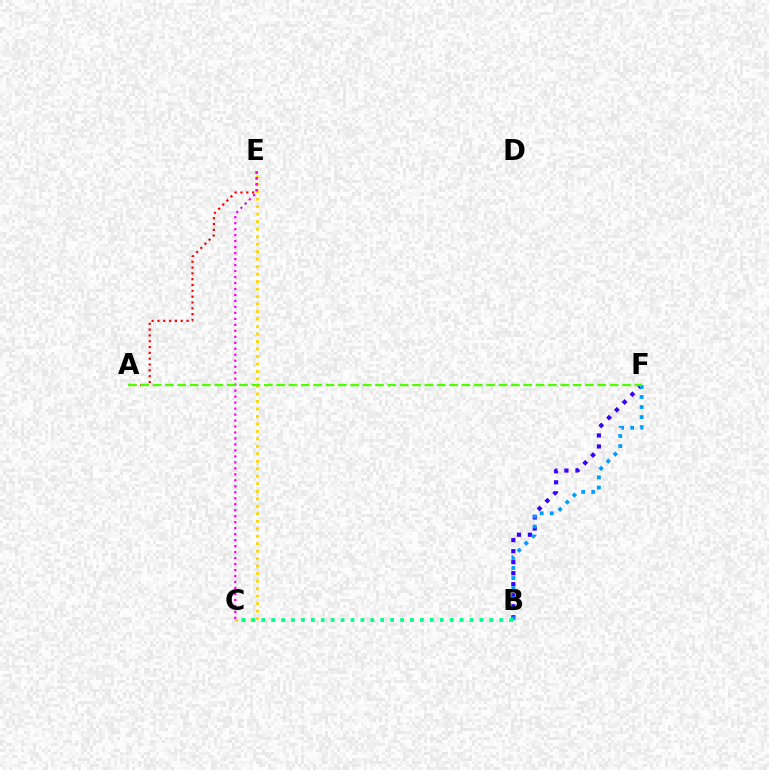{('C', 'E'): [{'color': '#ffd500', 'line_style': 'dotted', 'thickness': 2.03}, {'color': '#ff00ed', 'line_style': 'dotted', 'thickness': 1.62}], ('B', 'F'): [{'color': '#3700ff', 'line_style': 'dotted', 'thickness': 2.99}, {'color': '#009eff', 'line_style': 'dotted', 'thickness': 2.74}], ('B', 'C'): [{'color': '#00ff86', 'line_style': 'dotted', 'thickness': 2.69}], ('A', 'E'): [{'color': '#ff0000', 'line_style': 'dotted', 'thickness': 1.58}], ('A', 'F'): [{'color': '#4fff00', 'line_style': 'dashed', 'thickness': 1.68}]}